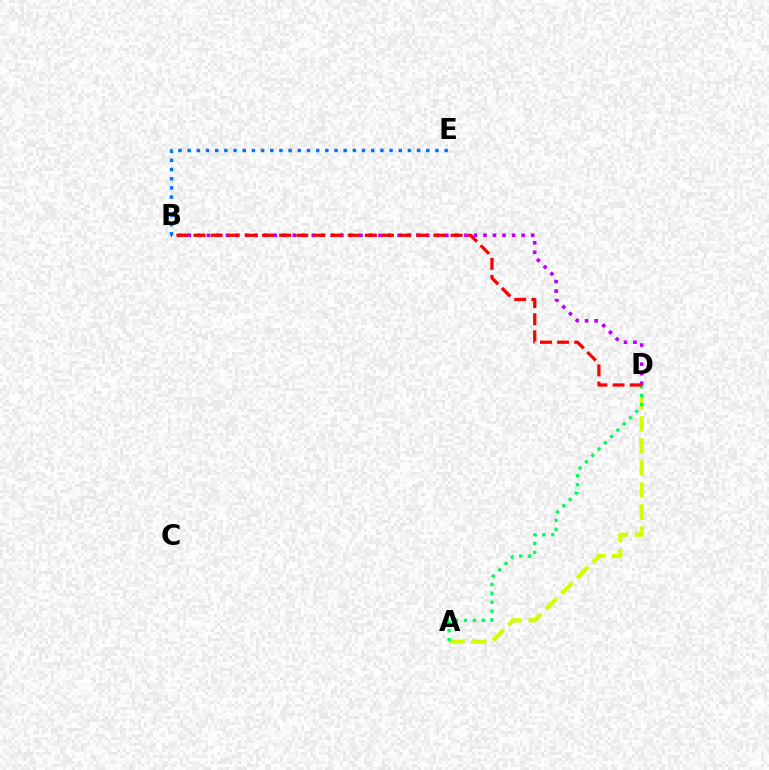{('A', 'D'): [{'color': '#d1ff00', 'line_style': 'dashed', 'thickness': 2.99}, {'color': '#00ff5c', 'line_style': 'dotted', 'thickness': 2.42}], ('B', 'E'): [{'color': '#0074ff', 'line_style': 'dotted', 'thickness': 2.49}], ('B', 'D'): [{'color': '#b900ff', 'line_style': 'dotted', 'thickness': 2.59}, {'color': '#ff0000', 'line_style': 'dashed', 'thickness': 2.33}]}